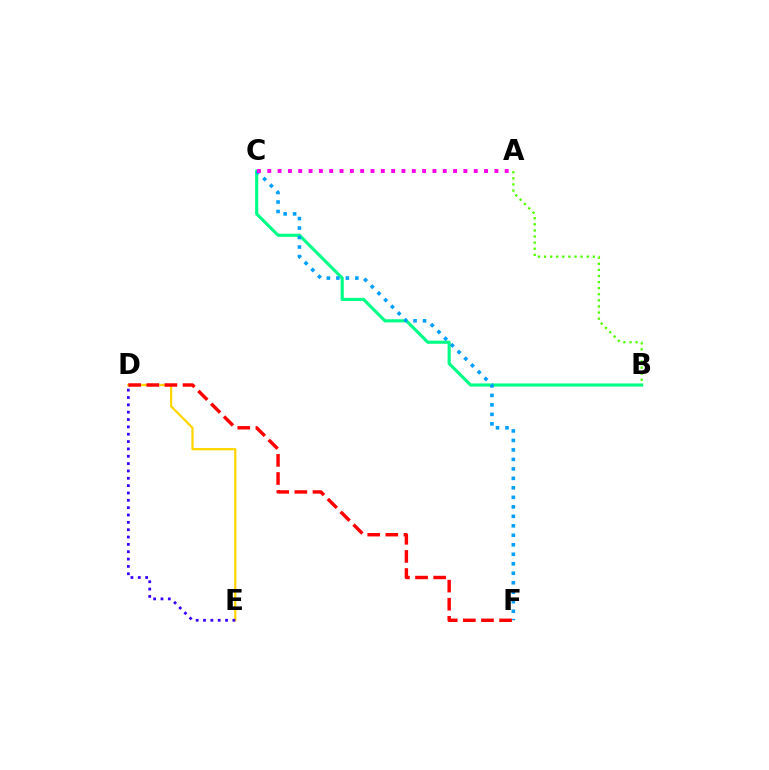{('D', 'E'): [{'color': '#ffd500', 'line_style': 'solid', 'thickness': 1.63}, {'color': '#3700ff', 'line_style': 'dotted', 'thickness': 2.0}], ('B', 'C'): [{'color': '#00ff86', 'line_style': 'solid', 'thickness': 2.26}], ('C', 'F'): [{'color': '#009eff', 'line_style': 'dotted', 'thickness': 2.58}], ('D', 'F'): [{'color': '#ff0000', 'line_style': 'dashed', 'thickness': 2.46}], ('A', 'B'): [{'color': '#4fff00', 'line_style': 'dotted', 'thickness': 1.66}], ('A', 'C'): [{'color': '#ff00ed', 'line_style': 'dotted', 'thickness': 2.8}]}